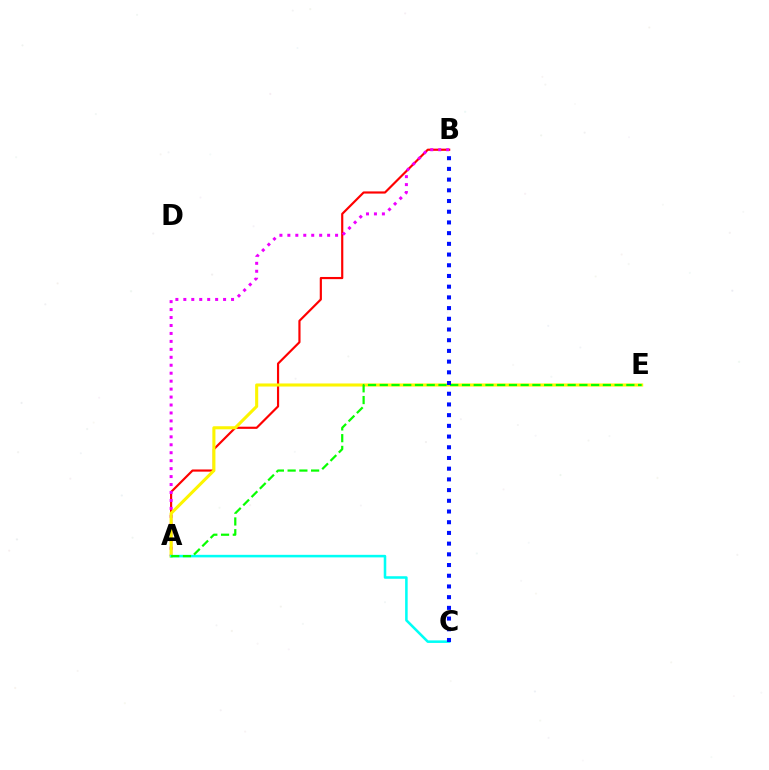{('A', 'B'): [{'color': '#ff0000', 'line_style': 'solid', 'thickness': 1.56}, {'color': '#ee00ff', 'line_style': 'dotted', 'thickness': 2.16}], ('A', 'E'): [{'color': '#fcf500', 'line_style': 'solid', 'thickness': 2.21}, {'color': '#08ff00', 'line_style': 'dashed', 'thickness': 1.6}], ('A', 'C'): [{'color': '#00fff6', 'line_style': 'solid', 'thickness': 1.84}], ('B', 'C'): [{'color': '#0010ff', 'line_style': 'dotted', 'thickness': 2.91}]}